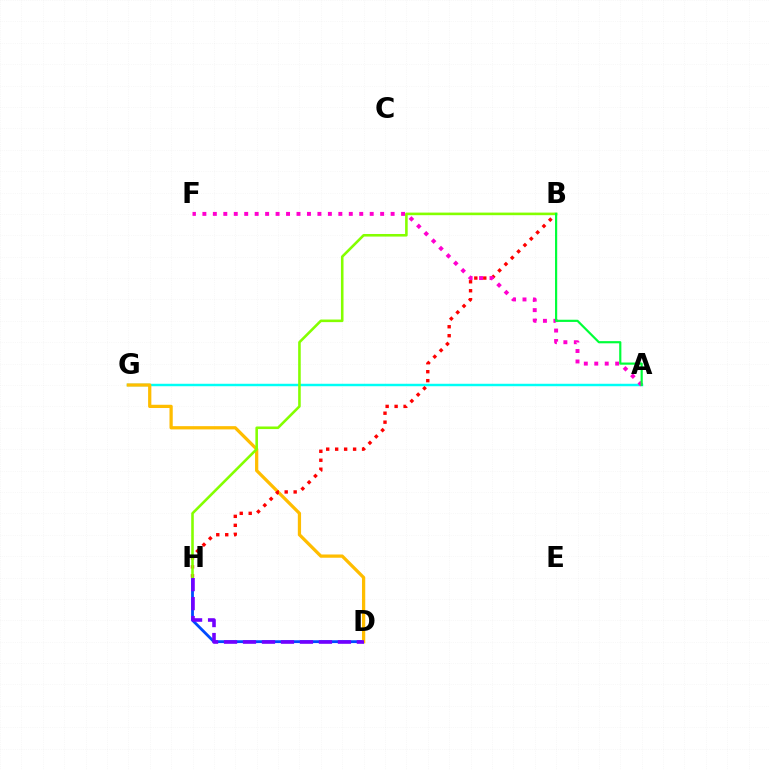{('D', 'H'): [{'color': '#004bff', 'line_style': 'solid', 'thickness': 2.02}, {'color': '#7200ff', 'line_style': 'dashed', 'thickness': 2.58}], ('A', 'G'): [{'color': '#00fff6', 'line_style': 'solid', 'thickness': 1.77}], ('D', 'G'): [{'color': '#ffbd00', 'line_style': 'solid', 'thickness': 2.34}], ('B', 'H'): [{'color': '#ff0000', 'line_style': 'dotted', 'thickness': 2.44}, {'color': '#84ff00', 'line_style': 'solid', 'thickness': 1.86}], ('A', 'F'): [{'color': '#ff00cf', 'line_style': 'dotted', 'thickness': 2.84}], ('A', 'B'): [{'color': '#00ff39', 'line_style': 'solid', 'thickness': 1.57}]}